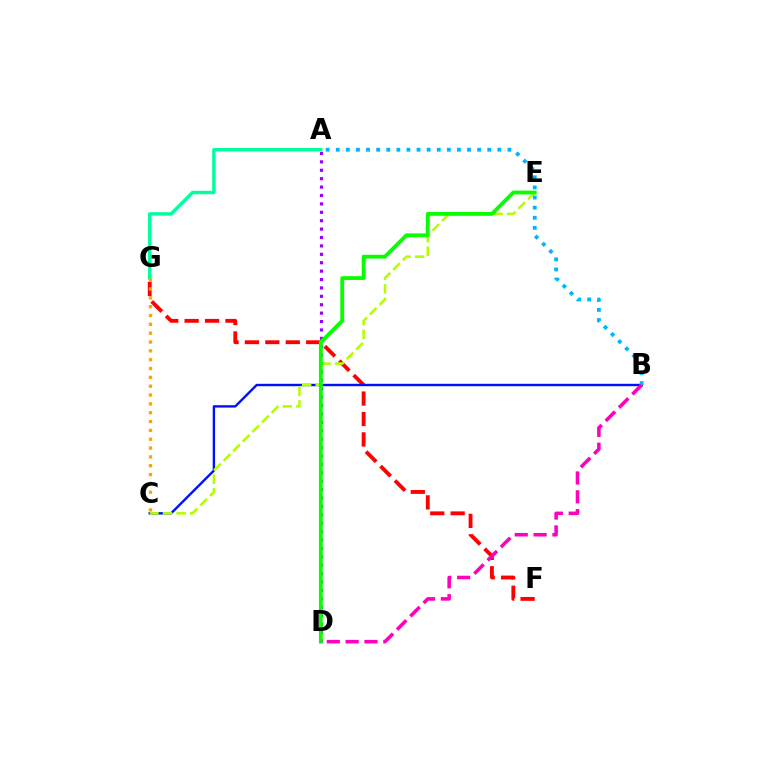{('A', 'D'): [{'color': '#9b00ff', 'line_style': 'dotted', 'thickness': 2.28}], ('F', 'G'): [{'color': '#ff0000', 'line_style': 'dashed', 'thickness': 2.77}], ('B', 'C'): [{'color': '#0010ff', 'line_style': 'solid', 'thickness': 1.72}], ('C', 'E'): [{'color': '#b3ff00', 'line_style': 'dashed', 'thickness': 1.85}], ('D', 'E'): [{'color': '#08ff00', 'line_style': 'solid', 'thickness': 2.75}], ('A', 'G'): [{'color': '#00ff9d', 'line_style': 'solid', 'thickness': 2.46}], ('A', 'B'): [{'color': '#00b5ff', 'line_style': 'dotted', 'thickness': 2.74}], ('C', 'G'): [{'color': '#ffa500', 'line_style': 'dotted', 'thickness': 2.4}], ('B', 'D'): [{'color': '#ff00bd', 'line_style': 'dashed', 'thickness': 2.56}]}